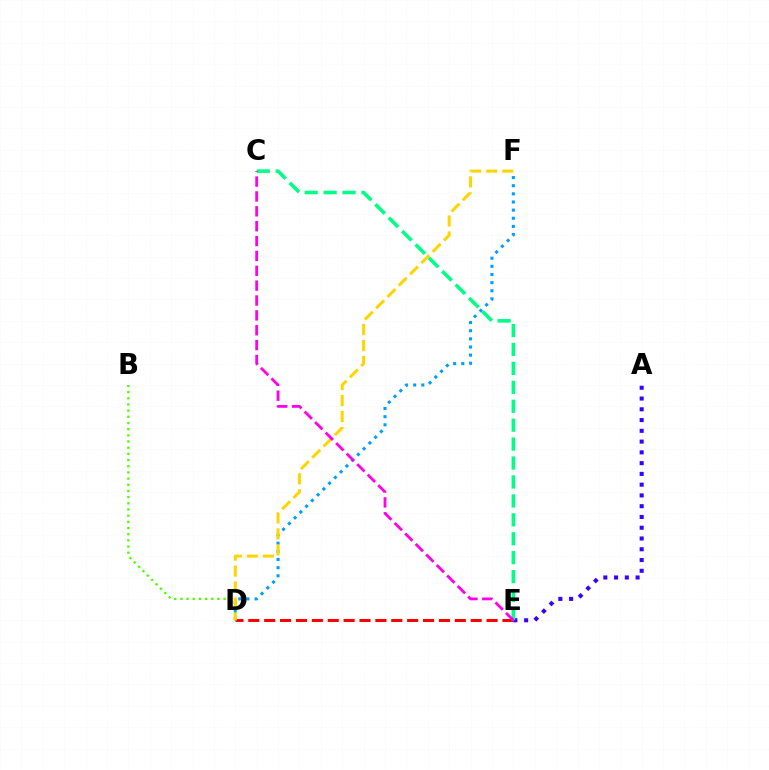{('D', 'E'): [{'color': '#ff0000', 'line_style': 'dashed', 'thickness': 2.16}], ('D', 'F'): [{'color': '#009eff', 'line_style': 'dotted', 'thickness': 2.21}, {'color': '#ffd500', 'line_style': 'dashed', 'thickness': 2.17}], ('B', 'D'): [{'color': '#4fff00', 'line_style': 'dotted', 'thickness': 1.68}], ('A', 'E'): [{'color': '#3700ff', 'line_style': 'dotted', 'thickness': 2.93}], ('C', 'E'): [{'color': '#00ff86', 'line_style': 'dashed', 'thickness': 2.57}, {'color': '#ff00ed', 'line_style': 'dashed', 'thickness': 2.02}]}